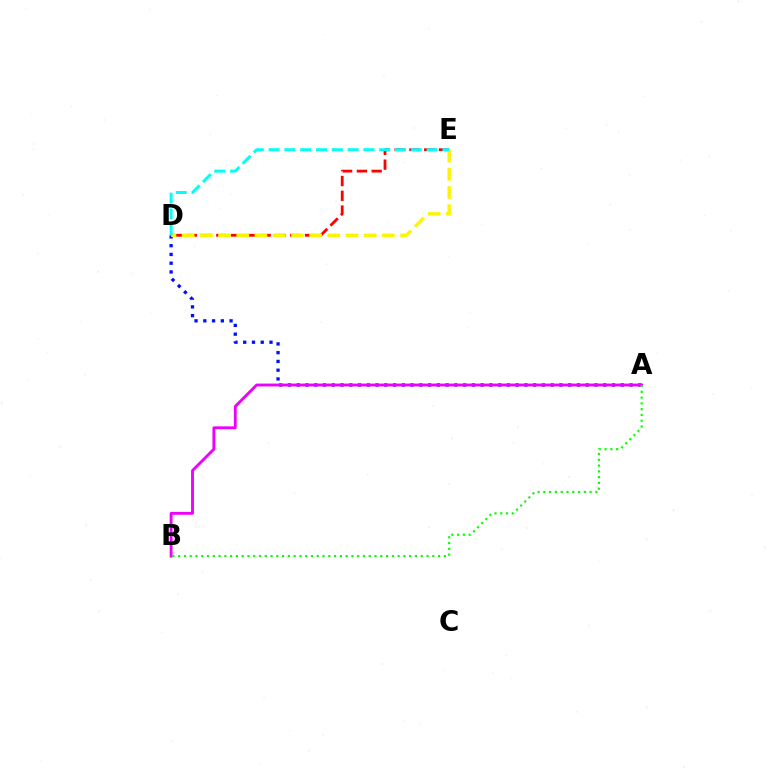{('A', 'D'): [{'color': '#0010ff', 'line_style': 'dotted', 'thickness': 2.38}], ('D', 'E'): [{'color': '#ff0000', 'line_style': 'dashed', 'thickness': 2.01}, {'color': '#fcf500', 'line_style': 'dashed', 'thickness': 2.47}, {'color': '#00fff6', 'line_style': 'dashed', 'thickness': 2.15}], ('A', 'B'): [{'color': '#ee00ff', 'line_style': 'solid', 'thickness': 2.06}, {'color': '#08ff00', 'line_style': 'dotted', 'thickness': 1.57}]}